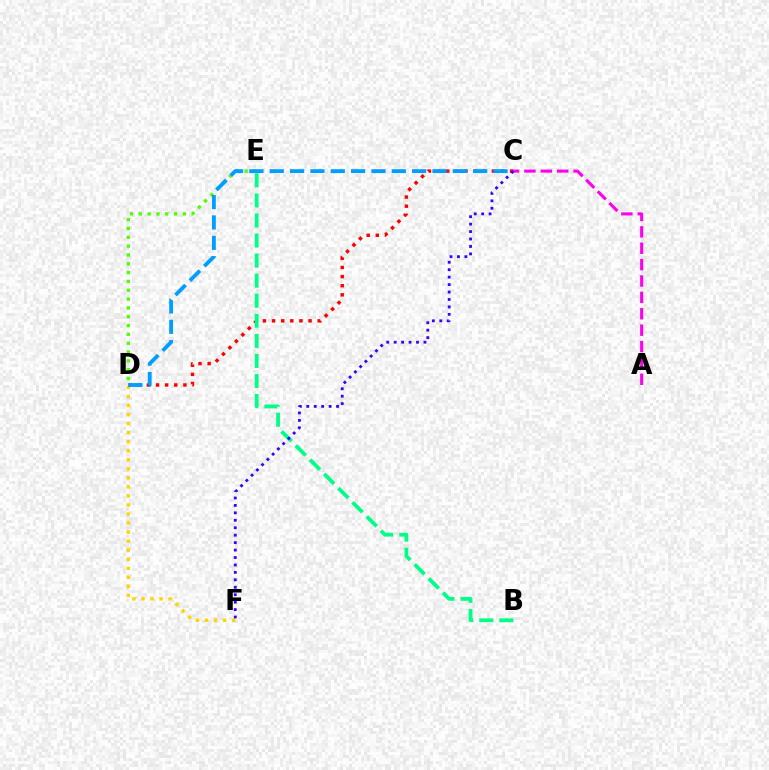{('D', 'F'): [{'color': '#ffd500', 'line_style': 'dotted', 'thickness': 2.46}], ('C', 'D'): [{'color': '#ff0000', 'line_style': 'dotted', 'thickness': 2.48}, {'color': '#009eff', 'line_style': 'dashed', 'thickness': 2.76}], ('A', 'C'): [{'color': '#ff00ed', 'line_style': 'dashed', 'thickness': 2.23}], ('B', 'E'): [{'color': '#00ff86', 'line_style': 'dashed', 'thickness': 2.73}], ('D', 'E'): [{'color': '#4fff00', 'line_style': 'dotted', 'thickness': 2.4}], ('C', 'F'): [{'color': '#3700ff', 'line_style': 'dotted', 'thickness': 2.02}]}